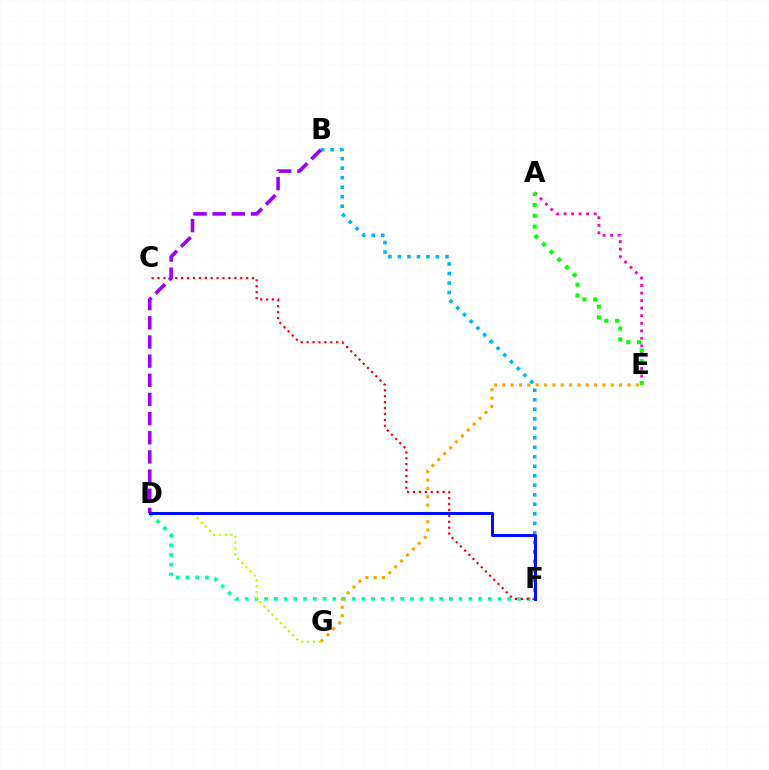{('A', 'E'): [{'color': '#ff00bd', 'line_style': 'dotted', 'thickness': 2.05}, {'color': '#08ff00', 'line_style': 'dotted', 'thickness': 2.94}], ('D', 'F'): [{'color': '#00ff9d', 'line_style': 'dotted', 'thickness': 2.64}, {'color': '#0010ff', 'line_style': 'solid', 'thickness': 2.18}], ('D', 'G'): [{'color': '#b3ff00', 'line_style': 'dotted', 'thickness': 1.59}], ('C', 'F'): [{'color': '#ff0000', 'line_style': 'dotted', 'thickness': 1.6}], ('E', 'G'): [{'color': '#ffa500', 'line_style': 'dotted', 'thickness': 2.27}], ('B', 'F'): [{'color': '#00b5ff', 'line_style': 'dotted', 'thickness': 2.58}], ('B', 'D'): [{'color': '#9b00ff', 'line_style': 'dashed', 'thickness': 2.6}]}